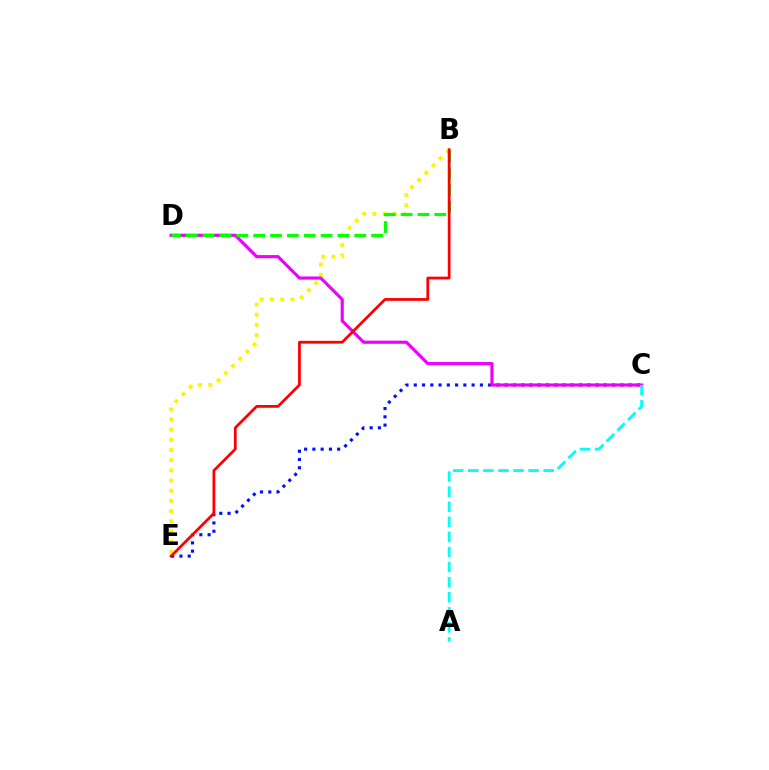{('C', 'E'): [{'color': '#0010ff', 'line_style': 'dotted', 'thickness': 2.25}], ('B', 'E'): [{'color': '#fcf500', 'line_style': 'dotted', 'thickness': 2.77}, {'color': '#ff0000', 'line_style': 'solid', 'thickness': 2.0}], ('C', 'D'): [{'color': '#ee00ff', 'line_style': 'solid', 'thickness': 2.27}], ('B', 'D'): [{'color': '#08ff00', 'line_style': 'dashed', 'thickness': 2.29}], ('A', 'C'): [{'color': '#00fff6', 'line_style': 'dashed', 'thickness': 2.05}]}